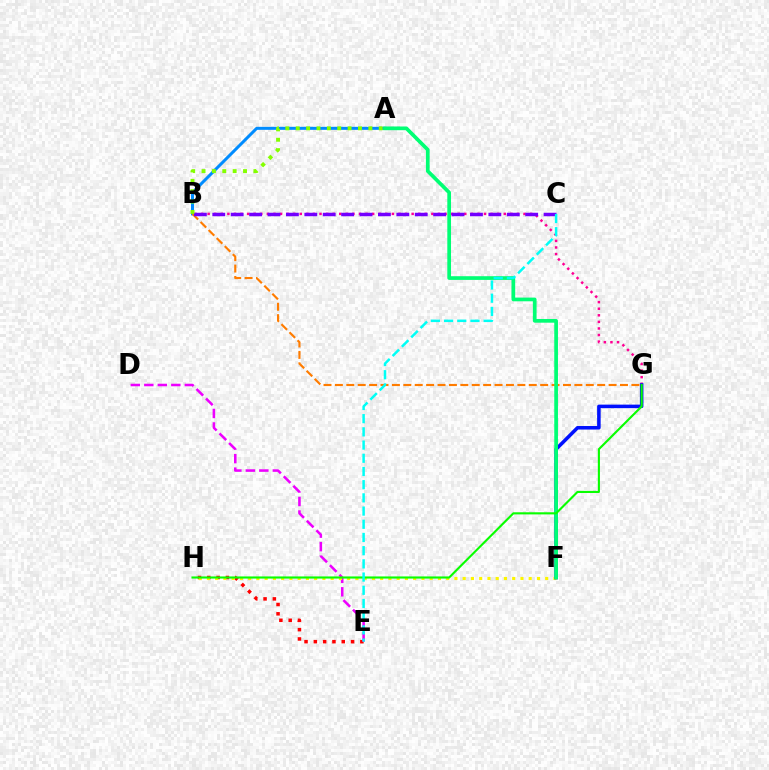{('B', 'G'): [{'color': '#ff0094', 'line_style': 'dotted', 'thickness': 1.79}, {'color': '#ff7c00', 'line_style': 'dashed', 'thickness': 1.55}], ('E', 'H'): [{'color': '#ff0000', 'line_style': 'dotted', 'thickness': 2.53}], ('D', 'E'): [{'color': '#ee00ff', 'line_style': 'dashed', 'thickness': 1.83}], ('A', 'B'): [{'color': '#008cff', 'line_style': 'solid', 'thickness': 2.16}, {'color': '#84ff00', 'line_style': 'dotted', 'thickness': 2.82}], ('F', 'H'): [{'color': '#fcf500', 'line_style': 'dotted', 'thickness': 2.24}], ('F', 'G'): [{'color': '#0010ff', 'line_style': 'solid', 'thickness': 2.55}], ('A', 'F'): [{'color': '#00ff74', 'line_style': 'solid', 'thickness': 2.67}], ('B', 'C'): [{'color': '#7200ff', 'line_style': 'dashed', 'thickness': 2.5}], ('G', 'H'): [{'color': '#08ff00', 'line_style': 'solid', 'thickness': 1.53}], ('C', 'E'): [{'color': '#00fff6', 'line_style': 'dashed', 'thickness': 1.79}]}